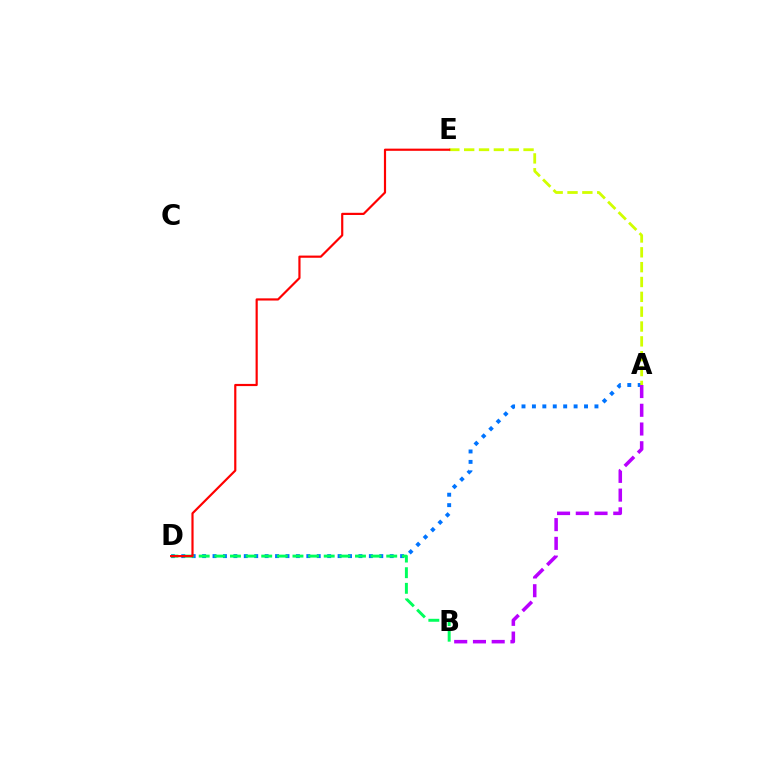{('A', 'D'): [{'color': '#0074ff', 'line_style': 'dotted', 'thickness': 2.83}], ('A', 'E'): [{'color': '#d1ff00', 'line_style': 'dashed', 'thickness': 2.02}], ('B', 'D'): [{'color': '#00ff5c', 'line_style': 'dashed', 'thickness': 2.12}], ('A', 'B'): [{'color': '#b900ff', 'line_style': 'dashed', 'thickness': 2.55}], ('D', 'E'): [{'color': '#ff0000', 'line_style': 'solid', 'thickness': 1.57}]}